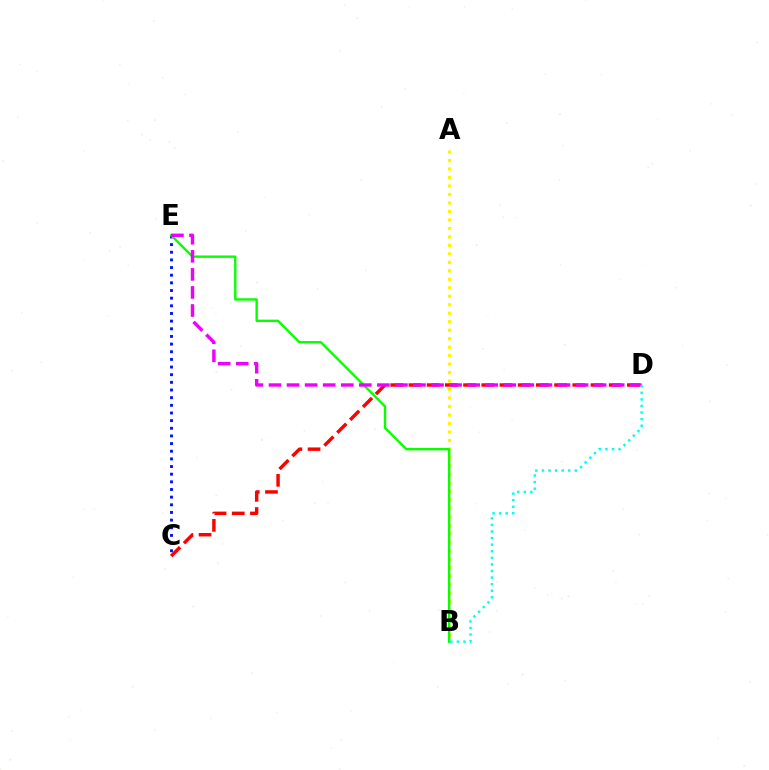{('C', 'D'): [{'color': '#ff0000', 'line_style': 'dashed', 'thickness': 2.47}], ('A', 'B'): [{'color': '#fcf500', 'line_style': 'dotted', 'thickness': 2.3}], ('C', 'E'): [{'color': '#0010ff', 'line_style': 'dotted', 'thickness': 2.08}], ('B', 'E'): [{'color': '#08ff00', 'line_style': 'solid', 'thickness': 1.72}], ('D', 'E'): [{'color': '#ee00ff', 'line_style': 'dashed', 'thickness': 2.45}], ('B', 'D'): [{'color': '#00fff6', 'line_style': 'dotted', 'thickness': 1.79}]}